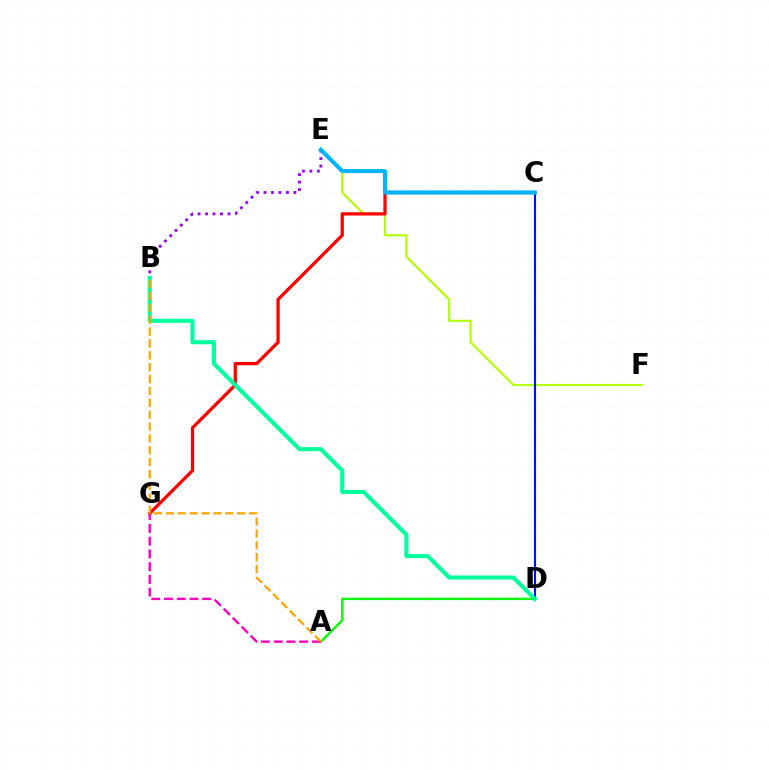{('A', 'D'): [{'color': '#08ff00', 'line_style': 'solid', 'thickness': 1.74}], ('A', 'G'): [{'color': '#ff00bd', 'line_style': 'dashed', 'thickness': 1.73}], ('E', 'F'): [{'color': '#b3ff00', 'line_style': 'solid', 'thickness': 1.55}], ('B', 'E'): [{'color': '#9b00ff', 'line_style': 'dotted', 'thickness': 2.03}], ('C', 'G'): [{'color': '#ff0000', 'line_style': 'solid', 'thickness': 2.36}], ('C', 'D'): [{'color': '#0010ff', 'line_style': 'solid', 'thickness': 1.53}], ('C', 'E'): [{'color': '#00b5ff', 'line_style': 'solid', 'thickness': 2.93}], ('B', 'D'): [{'color': '#00ff9d', 'line_style': 'solid', 'thickness': 2.95}], ('A', 'B'): [{'color': '#ffa500', 'line_style': 'dashed', 'thickness': 1.61}]}